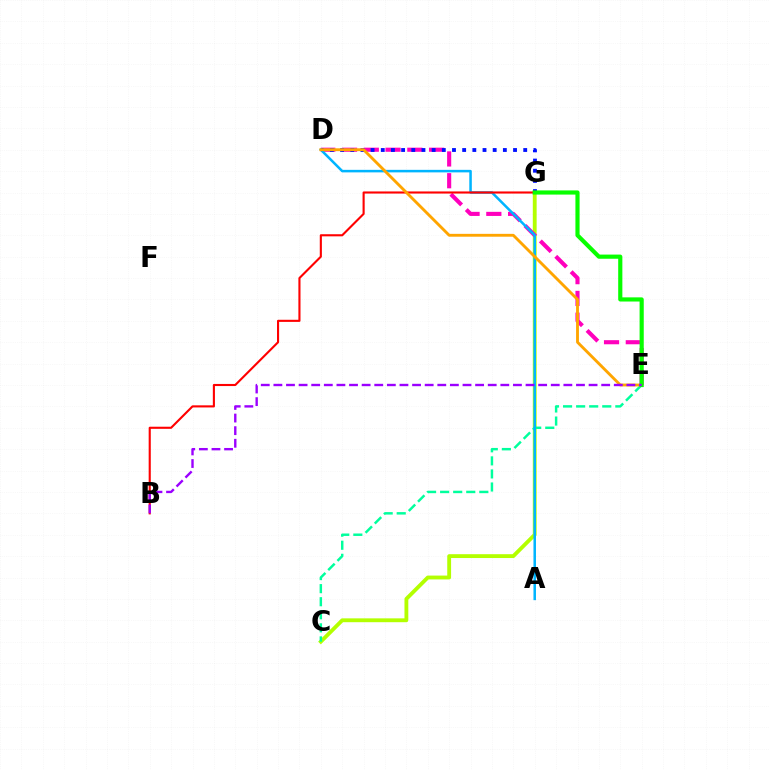{('C', 'G'): [{'color': '#b3ff00', 'line_style': 'solid', 'thickness': 2.77}], ('D', 'E'): [{'color': '#ff00bd', 'line_style': 'dashed', 'thickness': 2.96}, {'color': '#ffa500', 'line_style': 'solid', 'thickness': 2.06}], ('D', 'G'): [{'color': '#0010ff', 'line_style': 'dotted', 'thickness': 2.76}], ('C', 'E'): [{'color': '#00ff9d', 'line_style': 'dashed', 'thickness': 1.77}], ('A', 'D'): [{'color': '#00b5ff', 'line_style': 'solid', 'thickness': 1.82}], ('B', 'G'): [{'color': '#ff0000', 'line_style': 'solid', 'thickness': 1.52}], ('E', 'G'): [{'color': '#08ff00', 'line_style': 'solid', 'thickness': 3.0}], ('B', 'E'): [{'color': '#9b00ff', 'line_style': 'dashed', 'thickness': 1.71}]}